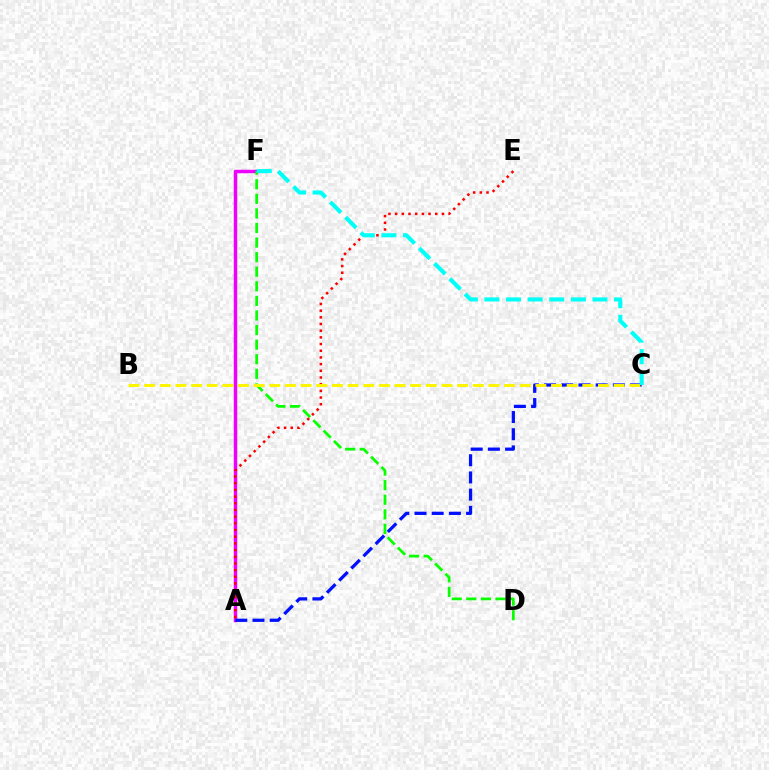{('A', 'F'): [{'color': '#ee00ff', 'line_style': 'solid', 'thickness': 2.5}], ('A', 'C'): [{'color': '#0010ff', 'line_style': 'dashed', 'thickness': 2.34}], ('D', 'F'): [{'color': '#08ff00', 'line_style': 'dashed', 'thickness': 1.98}], ('A', 'E'): [{'color': '#ff0000', 'line_style': 'dotted', 'thickness': 1.82}], ('B', 'C'): [{'color': '#fcf500', 'line_style': 'dashed', 'thickness': 2.13}], ('C', 'F'): [{'color': '#00fff6', 'line_style': 'dashed', 'thickness': 2.94}]}